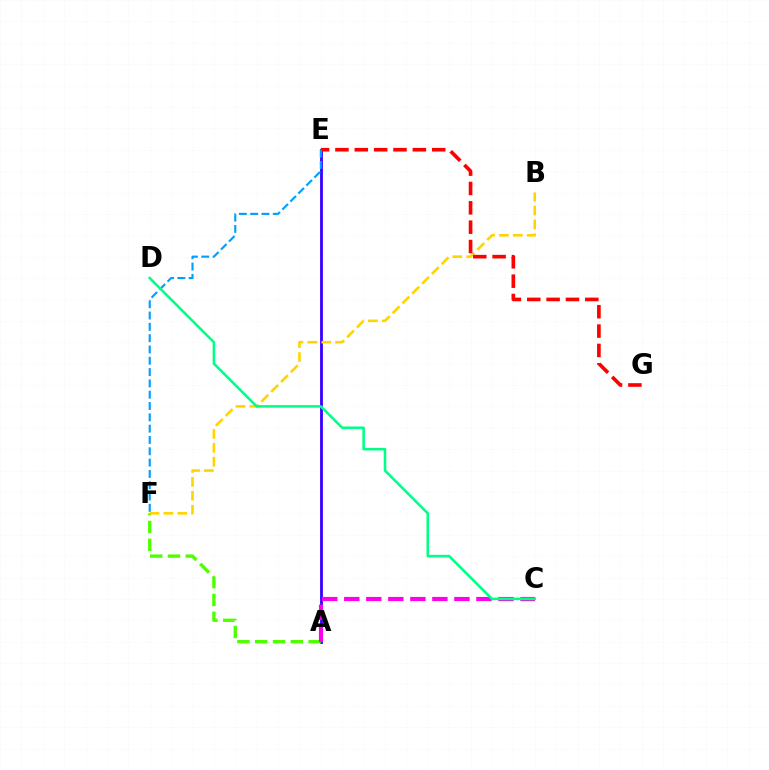{('A', 'E'): [{'color': '#3700ff', 'line_style': 'solid', 'thickness': 2.02}], ('A', 'F'): [{'color': '#4fff00', 'line_style': 'dashed', 'thickness': 2.42}], ('A', 'C'): [{'color': '#ff00ed', 'line_style': 'dashed', 'thickness': 2.99}], ('B', 'F'): [{'color': '#ffd500', 'line_style': 'dashed', 'thickness': 1.88}], ('E', 'G'): [{'color': '#ff0000', 'line_style': 'dashed', 'thickness': 2.63}], ('E', 'F'): [{'color': '#009eff', 'line_style': 'dashed', 'thickness': 1.54}], ('C', 'D'): [{'color': '#00ff86', 'line_style': 'solid', 'thickness': 1.84}]}